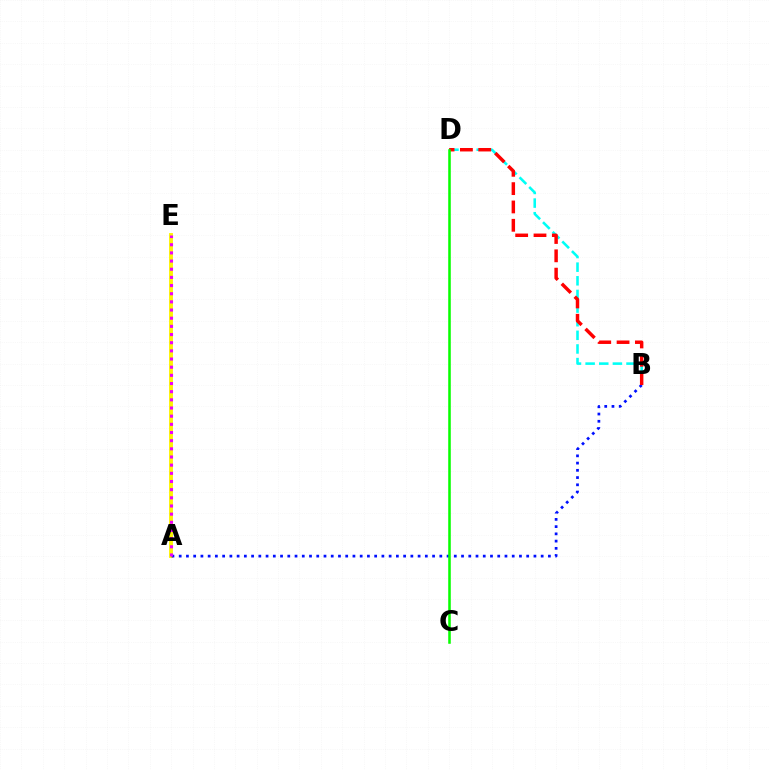{('A', 'E'): [{'color': '#fcf500', 'line_style': 'solid', 'thickness': 2.8}, {'color': '#ee00ff', 'line_style': 'dotted', 'thickness': 2.22}], ('B', 'D'): [{'color': '#00fff6', 'line_style': 'dashed', 'thickness': 1.85}, {'color': '#ff0000', 'line_style': 'dashed', 'thickness': 2.49}], ('A', 'B'): [{'color': '#0010ff', 'line_style': 'dotted', 'thickness': 1.97}], ('C', 'D'): [{'color': '#08ff00', 'line_style': 'solid', 'thickness': 1.84}]}